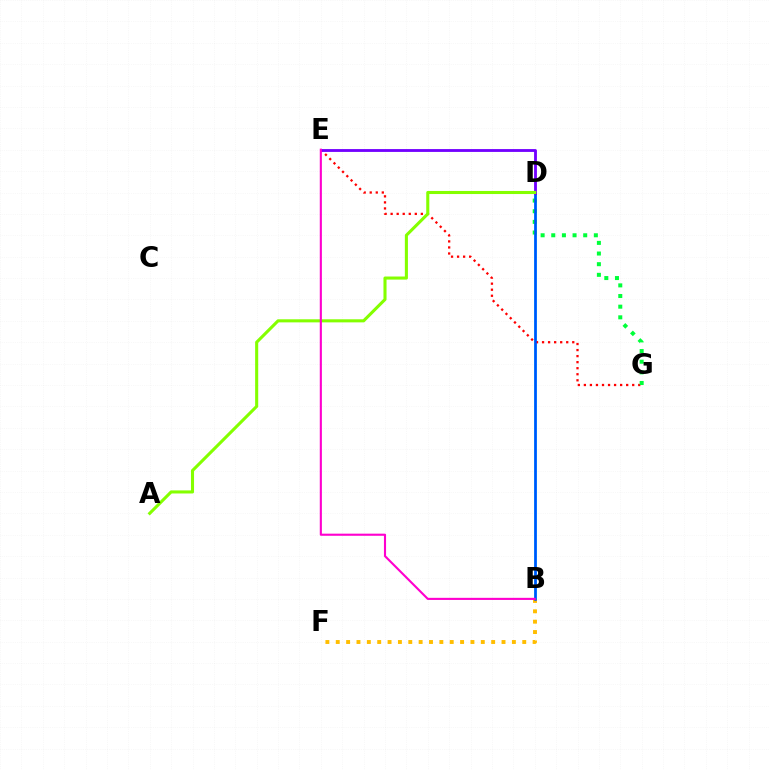{('B', 'D'): [{'color': '#00fff6', 'line_style': 'solid', 'thickness': 2.05}, {'color': '#004bff', 'line_style': 'solid', 'thickness': 1.81}], ('E', 'G'): [{'color': '#ff0000', 'line_style': 'dotted', 'thickness': 1.64}], ('D', 'G'): [{'color': '#00ff39', 'line_style': 'dotted', 'thickness': 2.89}], ('B', 'F'): [{'color': '#ffbd00', 'line_style': 'dotted', 'thickness': 2.81}], ('D', 'E'): [{'color': '#7200ff', 'line_style': 'solid', 'thickness': 2.04}], ('A', 'D'): [{'color': '#84ff00', 'line_style': 'solid', 'thickness': 2.22}], ('B', 'E'): [{'color': '#ff00cf', 'line_style': 'solid', 'thickness': 1.52}]}